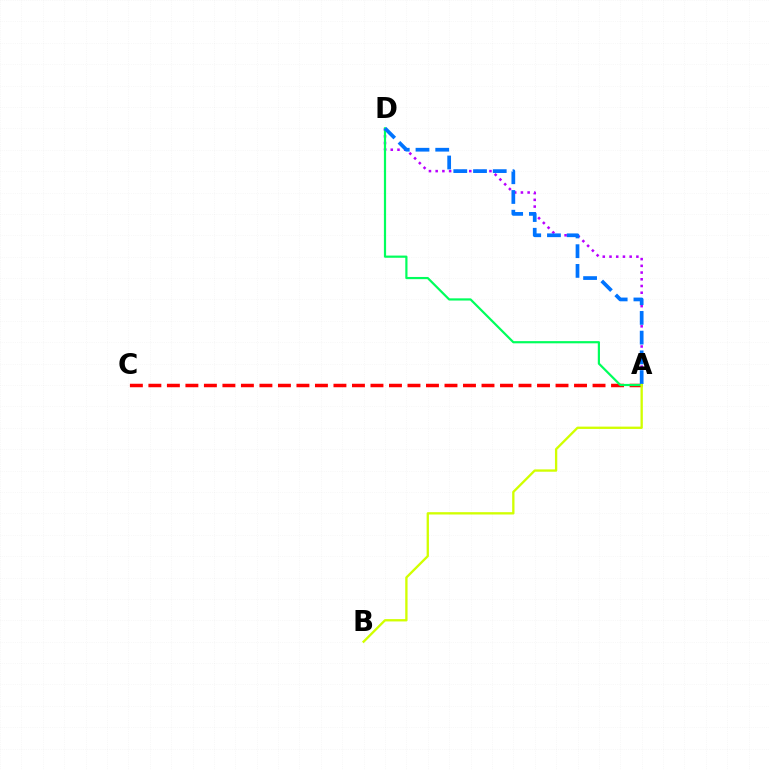{('A', 'D'): [{'color': '#b900ff', 'line_style': 'dotted', 'thickness': 1.83}, {'color': '#00ff5c', 'line_style': 'solid', 'thickness': 1.58}, {'color': '#0074ff', 'line_style': 'dashed', 'thickness': 2.68}], ('A', 'C'): [{'color': '#ff0000', 'line_style': 'dashed', 'thickness': 2.51}], ('A', 'B'): [{'color': '#d1ff00', 'line_style': 'solid', 'thickness': 1.67}]}